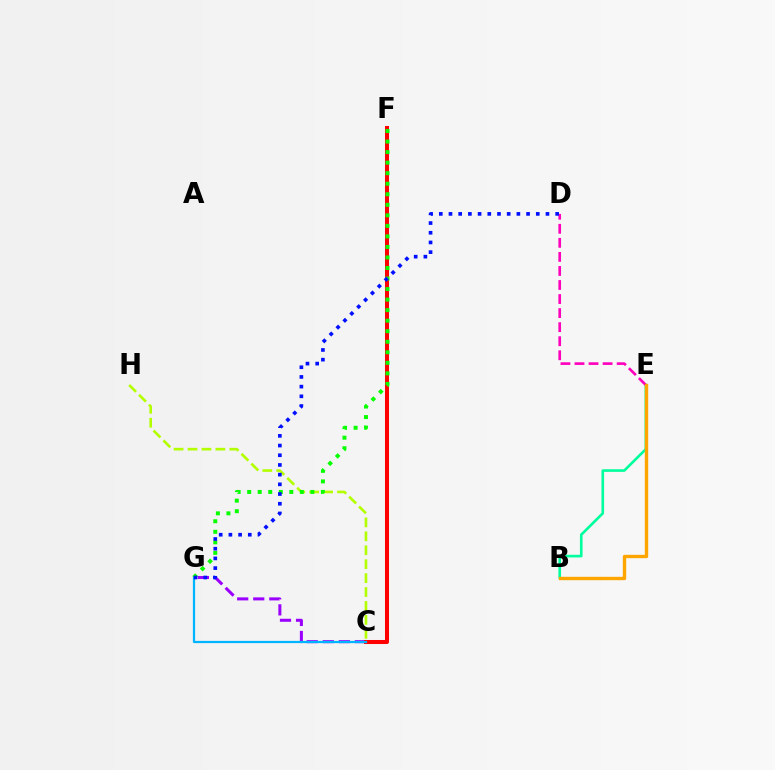{('C', 'G'): [{'color': '#9b00ff', 'line_style': 'dashed', 'thickness': 2.18}, {'color': '#00b5ff', 'line_style': 'solid', 'thickness': 1.61}], ('C', 'H'): [{'color': '#b3ff00', 'line_style': 'dashed', 'thickness': 1.89}], ('B', 'E'): [{'color': '#00ff9d', 'line_style': 'solid', 'thickness': 1.89}, {'color': '#ffa500', 'line_style': 'solid', 'thickness': 2.43}], ('C', 'F'): [{'color': '#ff0000', 'line_style': 'solid', 'thickness': 2.9}], ('F', 'G'): [{'color': '#08ff00', 'line_style': 'dotted', 'thickness': 2.86}], ('D', 'E'): [{'color': '#ff00bd', 'line_style': 'dashed', 'thickness': 1.91}], ('D', 'G'): [{'color': '#0010ff', 'line_style': 'dotted', 'thickness': 2.63}]}